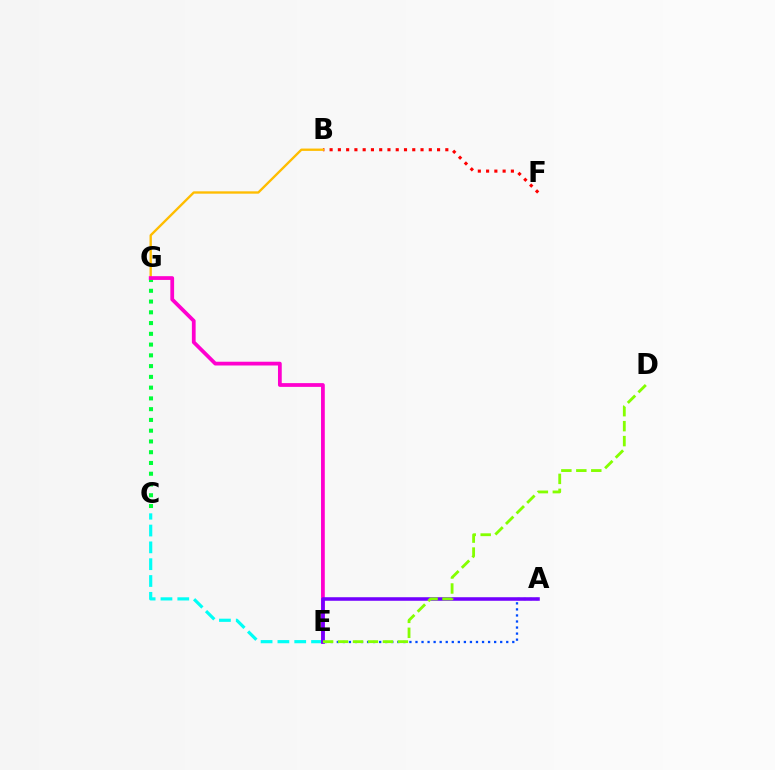{('B', 'F'): [{'color': '#ff0000', 'line_style': 'dotted', 'thickness': 2.25}], ('A', 'E'): [{'color': '#004bff', 'line_style': 'dotted', 'thickness': 1.64}, {'color': '#7200ff', 'line_style': 'solid', 'thickness': 2.55}], ('B', 'G'): [{'color': '#ffbd00', 'line_style': 'solid', 'thickness': 1.69}], ('C', 'E'): [{'color': '#00fff6', 'line_style': 'dashed', 'thickness': 2.29}], ('C', 'G'): [{'color': '#00ff39', 'line_style': 'dotted', 'thickness': 2.92}], ('E', 'G'): [{'color': '#ff00cf', 'line_style': 'solid', 'thickness': 2.71}], ('D', 'E'): [{'color': '#84ff00', 'line_style': 'dashed', 'thickness': 2.03}]}